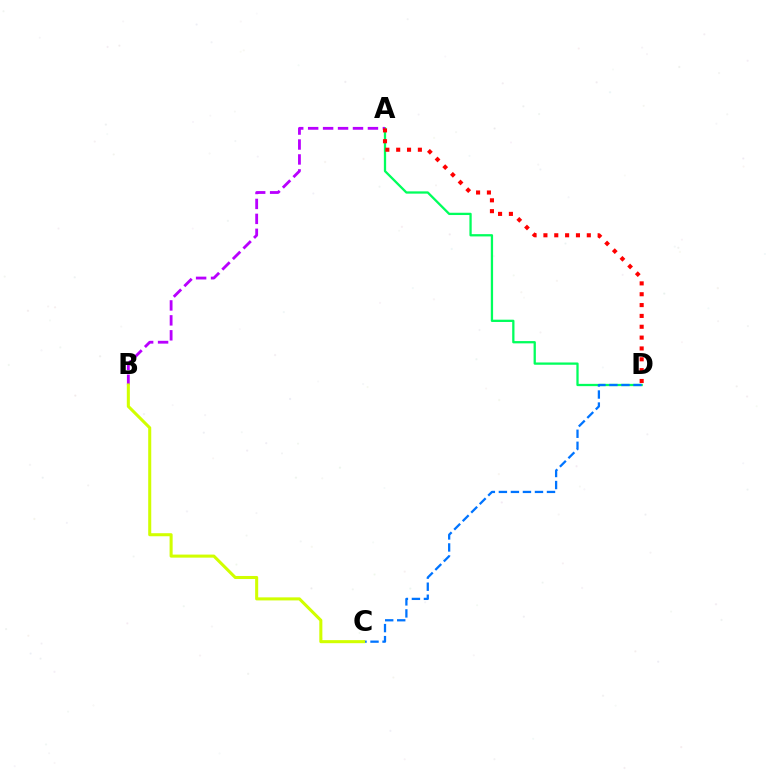{('A', 'D'): [{'color': '#00ff5c', 'line_style': 'solid', 'thickness': 1.64}, {'color': '#ff0000', 'line_style': 'dotted', 'thickness': 2.95}], ('C', 'D'): [{'color': '#0074ff', 'line_style': 'dashed', 'thickness': 1.63}], ('A', 'B'): [{'color': '#b900ff', 'line_style': 'dashed', 'thickness': 2.03}], ('B', 'C'): [{'color': '#d1ff00', 'line_style': 'solid', 'thickness': 2.19}]}